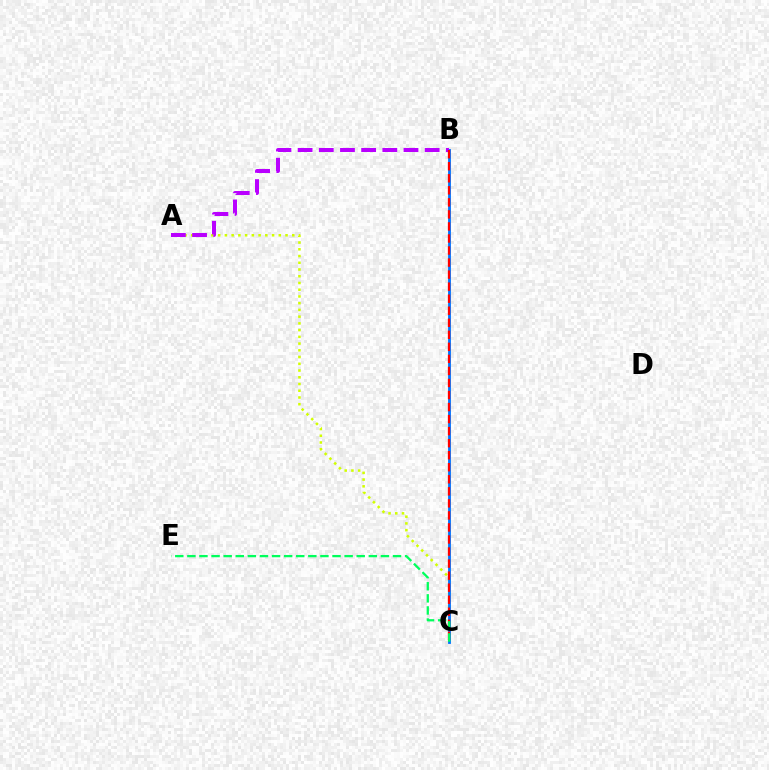{('A', 'C'): [{'color': '#d1ff00', 'line_style': 'dotted', 'thickness': 1.83}], ('B', 'C'): [{'color': '#0074ff', 'line_style': 'solid', 'thickness': 2.04}, {'color': '#ff0000', 'line_style': 'dashed', 'thickness': 1.64}], ('A', 'B'): [{'color': '#b900ff', 'line_style': 'dashed', 'thickness': 2.88}], ('C', 'E'): [{'color': '#00ff5c', 'line_style': 'dashed', 'thickness': 1.64}]}